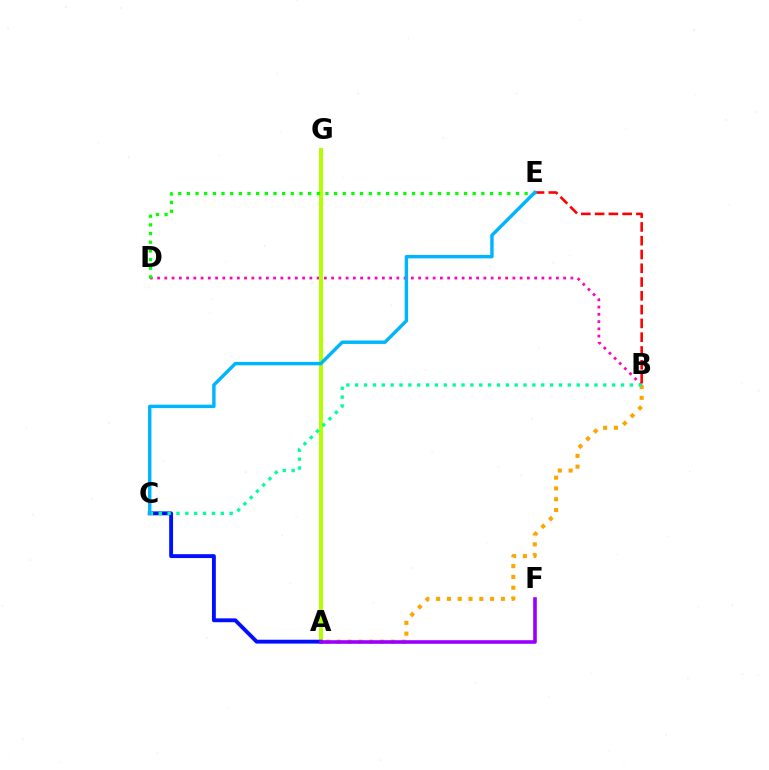{('B', 'D'): [{'color': '#ff00bd', 'line_style': 'dotted', 'thickness': 1.97}], ('A', 'G'): [{'color': '#b3ff00', 'line_style': 'solid', 'thickness': 2.87}], ('D', 'E'): [{'color': '#08ff00', 'line_style': 'dotted', 'thickness': 2.35}], ('A', 'C'): [{'color': '#0010ff', 'line_style': 'solid', 'thickness': 2.79}], ('B', 'E'): [{'color': '#ff0000', 'line_style': 'dashed', 'thickness': 1.87}], ('A', 'B'): [{'color': '#ffa500', 'line_style': 'dotted', 'thickness': 2.93}], ('A', 'F'): [{'color': '#9b00ff', 'line_style': 'solid', 'thickness': 2.59}], ('B', 'C'): [{'color': '#00ff9d', 'line_style': 'dotted', 'thickness': 2.41}], ('C', 'E'): [{'color': '#00b5ff', 'line_style': 'solid', 'thickness': 2.46}]}